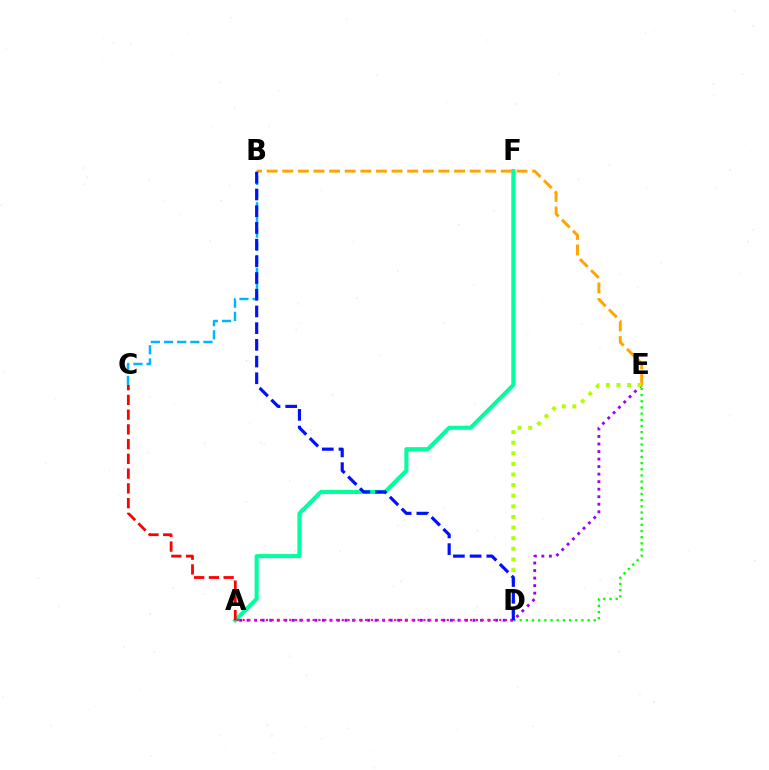{('A', 'F'): [{'color': '#00ff9d', 'line_style': 'solid', 'thickness': 2.93}], ('A', 'E'): [{'color': '#9b00ff', 'line_style': 'dotted', 'thickness': 2.05}], ('B', 'E'): [{'color': '#ffa500', 'line_style': 'dashed', 'thickness': 2.12}], ('D', 'E'): [{'color': '#b3ff00', 'line_style': 'dotted', 'thickness': 2.88}, {'color': '#08ff00', 'line_style': 'dotted', 'thickness': 1.68}], ('B', 'C'): [{'color': '#00b5ff', 'line_style': 'dashed', 'thickness': 1.79}], ('A', 'D'): [{'color': '#ff00bd', 'line_style': 'dotted', 'thickness': 1.58}], ('A', 'C'): [{'color': '#ff0000', 'line_style': 'dashed', 'thickness': 2.0}], ('B', 'D'): [{'color': '#0010ff', 'line_style': 'dashed', 'thickness': 2.27}]}